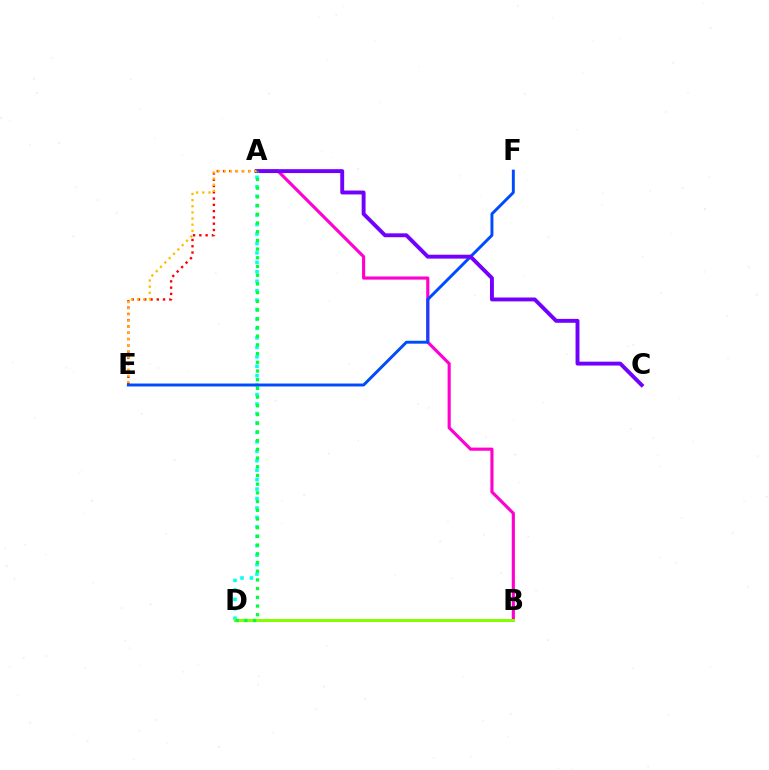{('A', 'B'): [{'color': '#ff00cf', 'line_style': 'solid', 'thickness': 2.26}], ('A', 'D'): [{'color': '#00fff6', 'line_style': 'dotted', 'thickness': 2.57}, {'color': '#00ff39', 'line_style': 'dotted', 'thickness': 2.37}], ('A', 'E'): [{'color': '#ff0000', 'line_style': 'dotted', 'thickness': 1.71}, {'color': '#ffbd00', 'line_style': 'dotted', 'thickness': 1.67}], ('B', 'D'): [{'color': '#84ff00', 'line_style': 'solid', 'thickness': 2.17}], ('E', 'F'): [{'color': '#004bff', 'line_style': 'solid', 'thickness': 2.11}], ('A', 'C'): [{'color': '#7200ff', 'line_style': 'solid', 'thickness': 2.8}]}